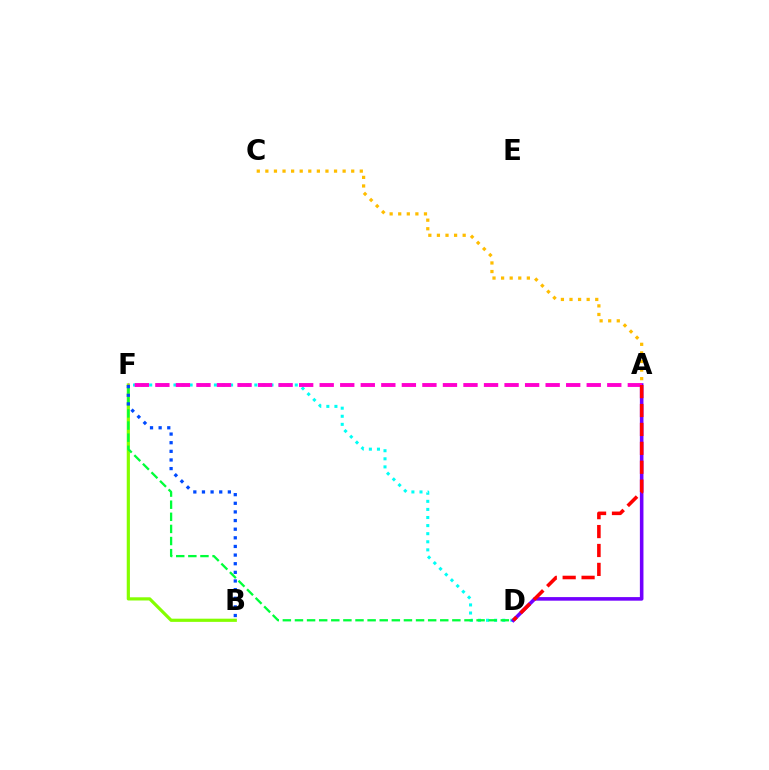{('D', 'F'): [{'color': '#00fff6', 'line_style': 'dotted', 'thickness': 2.2}, {'color': '#00ff39', 'line_style': 'dashed', 'thickness': 1.64}], ('B', 'F'): [{'color': '#84ff00', 'line_style': 'solid', 'thickness': 2.3}, {'color': '#004bff', 'line_style': 'dotted', 'thickness': 2.35}], ('A', 'D'): [{'color': '#7200ff', 'line_style': 'solid', 'thickness': 2.58}, {'color': '#ff0000', 'line_style': 'dashed', 'thickness': 2.57}], ('A', 'F'): [{'color': '#ff00cf', 'line_style': 'dashed', 'thickness': 2.79}], ('A', 'C'): [{'color': '#ffbd00', 'line_style': 'dotted', 'thickness': 2.33}]}